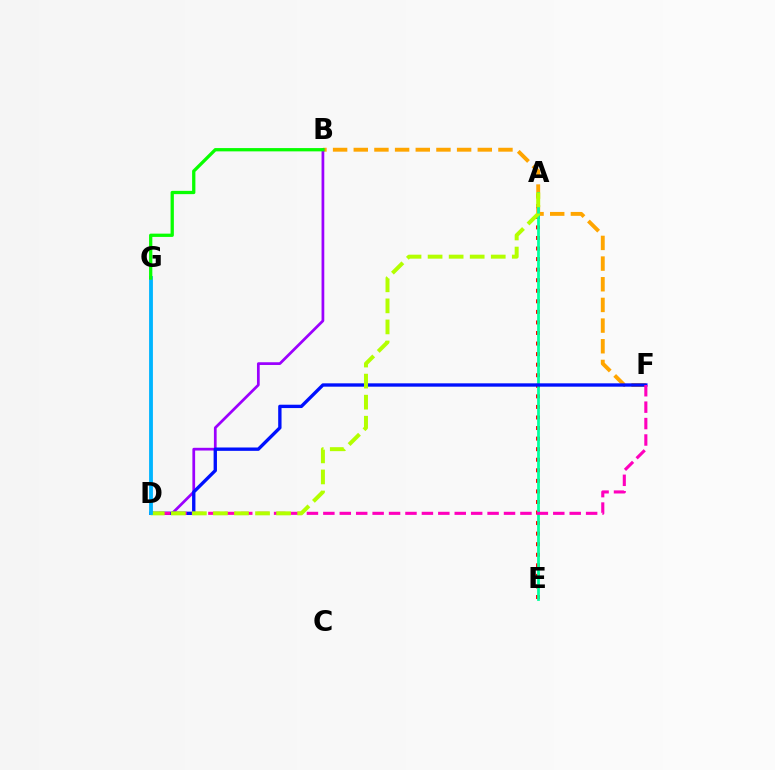{('A', 'E'): [{'color': '#ff0000', 'line_style': 'dotted', 'thickness': 2.87}, {'color': '#00ff9d', 'line_style': 'solid', 'thickness': 1.99}], ('B', 'F'): [{'color': '#ffa500', 'line_style': 'dashed', 'thickness': 2.81}], ('B', 'D'): [{'color': '#9b00ff', 'line_style': 'solid', 'thickness': 1.97}], ('D', 'F'): [{'color': '#0010ff', 'line_style': 'solid', 'thickness': 2.41}, {'color': '#ff00bd', 'line_style': 'dashed', 'thickness': 2.23}], ('A', 'D'): [{'color': '#b3ff00', 'line_style': 'dashed', 'thickness': 2.86}], ('D', 'G'): [{'color': '#00b5ff', 'line_style': 'solid', 'thickness': 2.76}], ('B', 'G'): [{'color': '#08ff00', 'line_style': 'solid', 'thickness': 2.36}]}